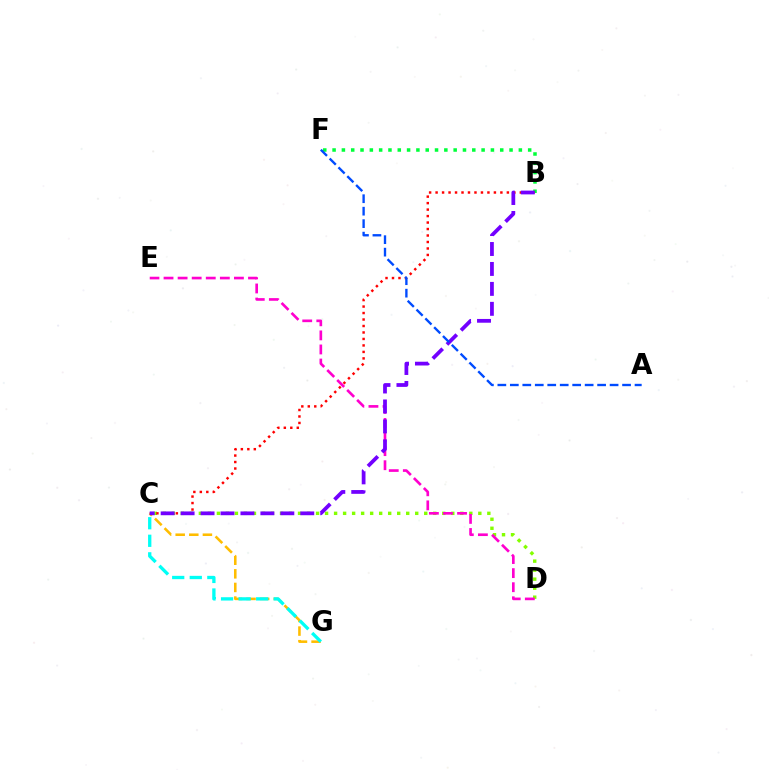{('C', 'G'): [{'color': '#ffbd00', 'line_style': 'dashed', 'thickness': 1.85}, {'color': '#00fff6', 'line_style': 'dashed', 'thickness': 2.39}], ('C', 'D'): [{'color': '#84ff00', 'line_style': 'dotted', 'thickness': 2.45}], ('B', 'F'): [{'color': '#00ff39', 'line_style': 'dotted', 'thickness': 2.53}], ('D', 'E'): [{'color': '#ff00cf', 'line_style': 'dashed', 'thickness': 1.91}], ('B', 'C'): [{'color': '#ff0000', 'line_style': 'dotted', 'thickness': 1.76}, {'color': '#7200ff', 'line_style': 'dashed', 'thickness': 2.71}], ('A', 'F'): [{'color': '#004bff', 'line_style': 'dashed', 'thickness': 1.69}]}